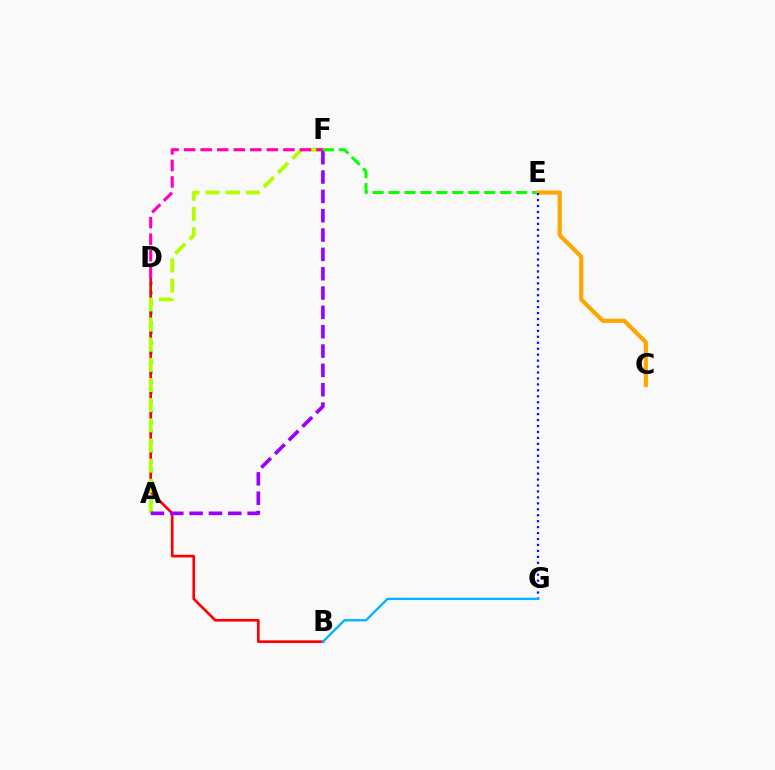{('A', 'D'): [{'color': '#00ff9d', 'line_style': 'dotted', 'thickness': 2.69}], ('B', 'D'): [{'color': '#ff0000', 'line_style': 'solid', 'thickness': 1.92}], ('A', 'F'): [{'color': '#b3ff00', 'line_style': 'dashed', 'thickness': 2.74}, {'color': '#9b00ff', 'line_style': 'dashed', 'thickness': 2.63}], ('D', 'F'): [{'color': '#ff00bd', 'line_style': 'dashed', 'thickness': 2.25}], ('E', 'F'): [{'color': '#08ff00', 'line_style': 'dashed', 'thickness': 2.17}], ('C', 'E'): [{'color': '#ffa500', 'line_style': 'solid', 'thickness': 2.98}], ('E', 'G'): [{'color': '#0010ff', 'line_style': 'dotted', 'thickness': 1.62}], ('B', 'G'): [{'color': '#00b5ff', 'line_style': 'solid', 'thickness': 1.68}]}